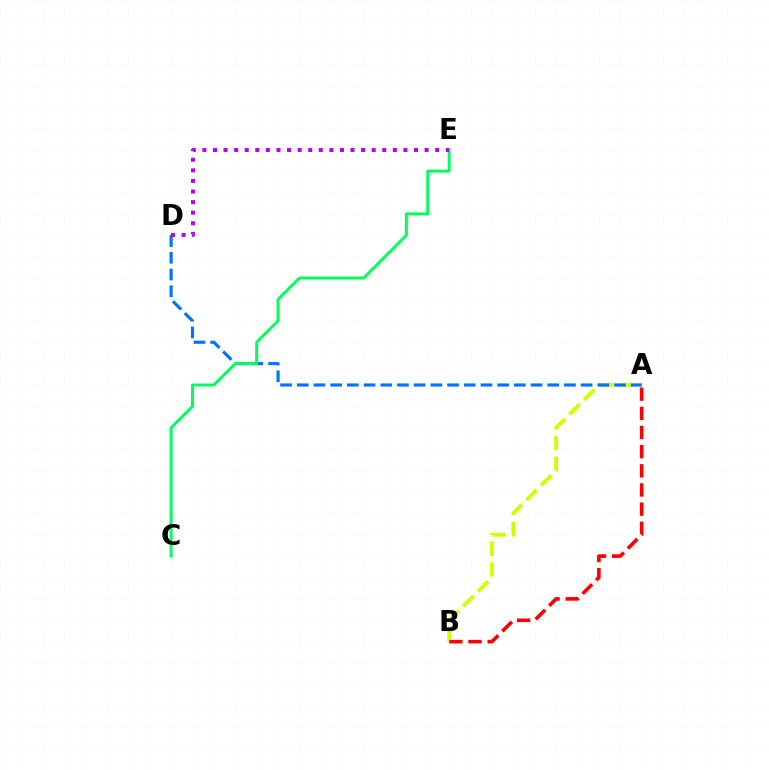{('A', 'B'): [{'color': '#d1ff00', 'line_style': 'dashed', 'thickness': 2.81}, {'color': '#ff0000', 'line_style': 'dashed', 'thickness': 2.6}], ('A', 'D'): [{'color': '#0074ff', 'line_style': 'dashed', 'thickness': 2.27}], ('C', 'E'): [{'color': '#00ff5c', 'line_style': 'solid', 'thickness': 2.14}], ('D', 'E'): [{'color': '#b900ff', 'line_style': 'dotted', 'thickness': 2.87}]}